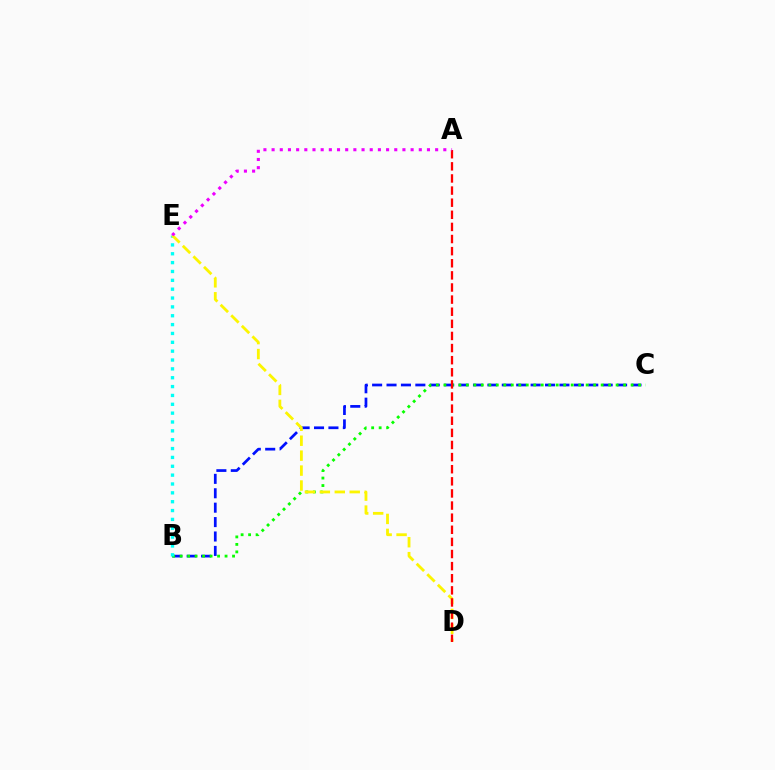{('B', 'C'): [{'color': '#0010ff', 'line_style': 'dashed', 'thickness': 1.96}, {'color': '#08ff00', 'line_style': 'dotted', 'thickness': 2.03}], ('B', 'E'): [{'color': '#00fff6', 'line_style': 'dotted', 'thickness': 2.41}], ('D', 'E'): [{'color': '#fcf500', 'line_style': 'dashed', 'thickness': 2.03}], ('A', 'D'): [{'color': '#ff0000', 'line_style': 'dashed', 'thickness': 1.65}], ('A', 'E'): [{'color': '#ee00ff', 'line_style': 'dotted', 'thickness': 2.22}]}